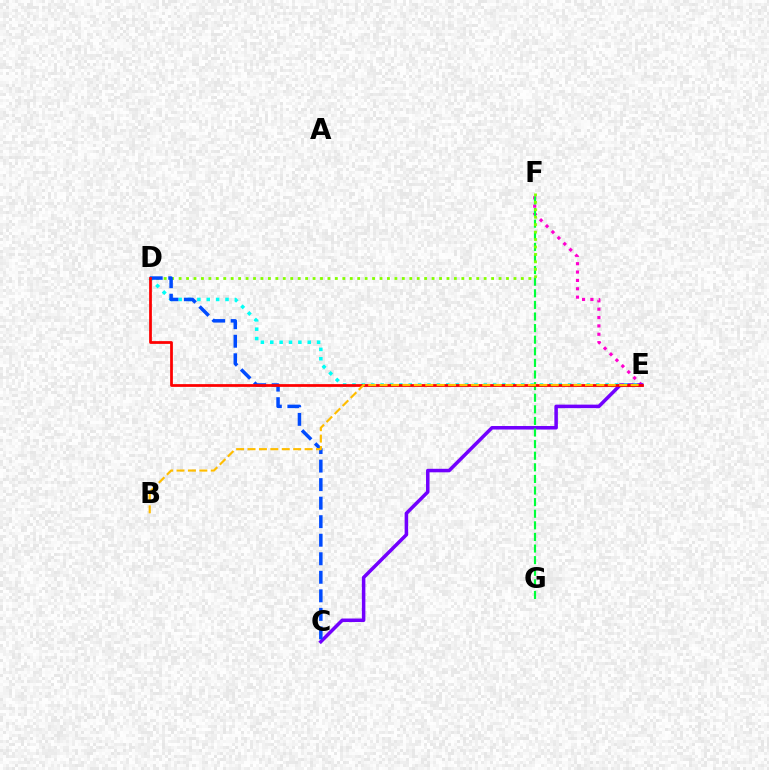{('E', 'F'): [{'color': '#ff00cf', 'line_style': 'dotted', 'thickness': 2.27}], ('C', 'E'): [{'color': '#7200ff', 'line_style': 'solid', 'thickness': 2.53}], ('F', 'G'): [{'color': '#00ff39', 'line_style': 'dashed', 'thickness': 1.58}], ('D', 'F'): [{'color': '#84ff00', 'line_style': 'dotted', 'thickness': 2.02}], ('D', 'E'): [{'color': '#00fff6', 'line_style': 'dotted', 'thickness': 2.55}, {'color': '#ff0000', 'line_style': 'solid', 'thickness': 1.99}], ('C', 'D'): [{'color': '#004bff', 'line_style': 'dashed', 'thickness': 2.52}], ('B', 'E'): [{'color': '#ffbd00', 'line_style': 'dashed', 'thickness': 1.55}]}